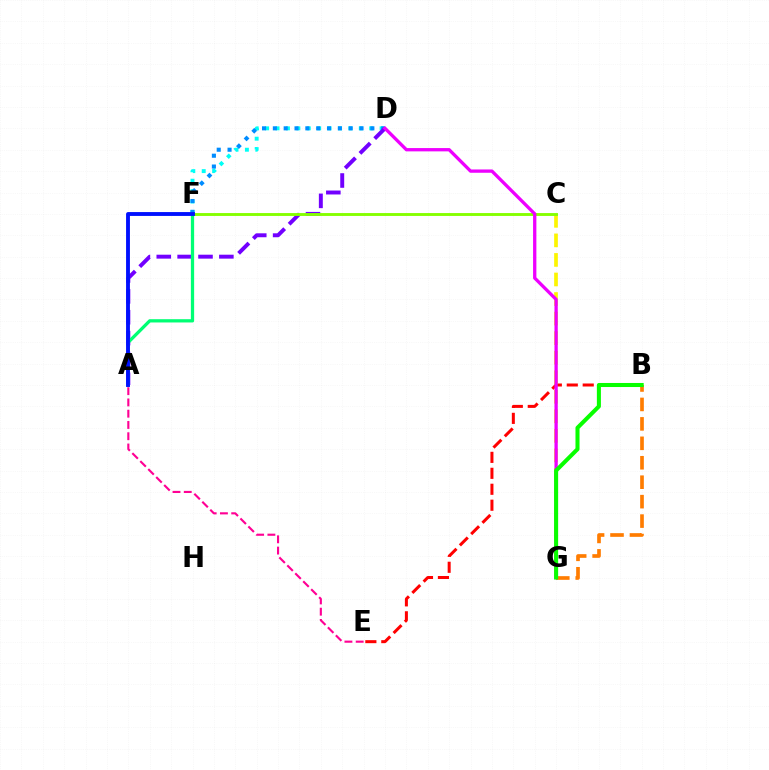{('D', 'F'): [{'color': '#00fff6', 'line_style': 'dotted', 'thickness': 2.83}, {'color': '#008cff', 'line_style': 'dotted', 'thickness': 2.94}], ('B', 'E'): [{'color': '#ff0000', 'line_style': 'dashed', 'thickness': 2.17}], ('C', 'G'): [{'color': '#fcf500', 'line_style': 'dashed', 'thickness': 2.66}], ('A', 'D'): [{'color': '#7200ff', 'line_style': 'dashed', 'thickness': 2.84}], ('A', 'F'): [{'color': '#00ff74', 'line_style': 'solid', 'thickness': 2.35}, {'color': '#0010ff', 'line_style': 'solid', 'thickness': 2.78}], ('B', 'G'): [{'color': '#ff7c00', 'line_style': 'dashed', 'thickness': 2.64}, {'color': '#08ff00', 'line_style': 'solid', 'thickness': 2.91}], ('C', 'F'): [{'color': '#84ff00', 'line_style': 'solid', 'thickness': 2.08}], ('D', 'G'): [{'color': '#ee00ff', 'line_style': 'solid', 'thickness': 2.38}], ('A', 'E'): [{'color': '#ff0094', 'line_style': 'dashed', 'thickness': 1.53}]}